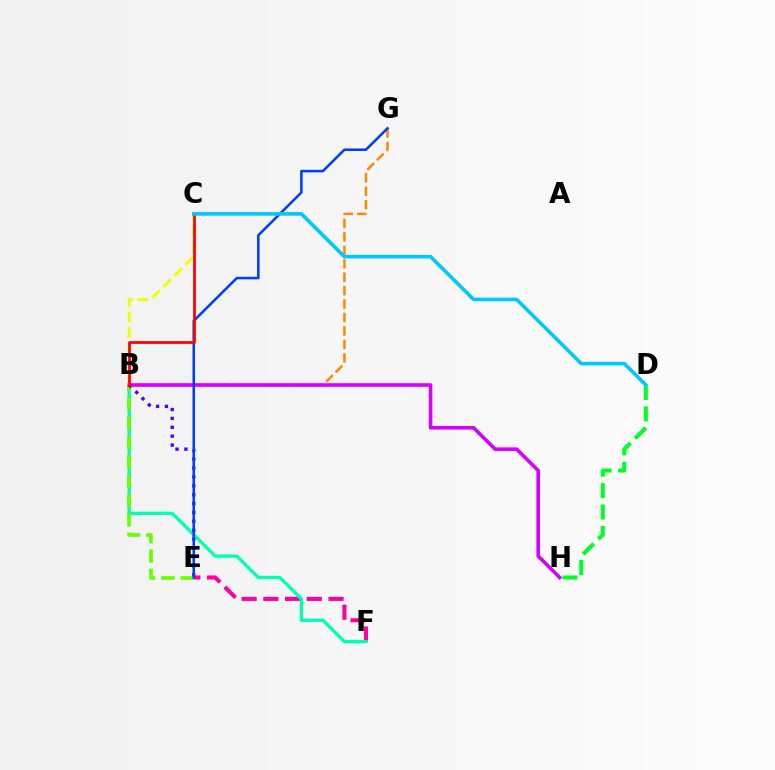{('B', 'G'): [{'color': '#ff8800', 'line_style': 'dashed', 'thickness': 1.83}], ('E', 'F'): [{'color': '#ff00a0', 'line_style': 'dashed', 'thickness': 2.95}], ('B', 'F'): [{'color': '#00ffaf', 'line_style': 'solid', 'thickness': 2.37}], ('B', 'E'): [{'color': '#66ff00', 'line_style': 'dashed', 'thickness': 2.63}, {'color': '#4f00ff', 'line_style': 'dotted', 'thickness': 2.41}], ('B', 'H'): [{'color': '#d600ff', 'line_style': 'solid', 'thickness': 2.58}], ('E', 'G'): [{'color': '#003fff', 'line_style': 'solid', 'thickness': 1.85}], ('B', 'C'): [{'color': '#eeff00', 'line_style': 'dashed', 'thickness': 2.12}, {'color': '#ff0000', 'line_style': 'solid', 'thickness': 1.98}], ('D', 'H'): [{'color': '#00ff27', 'line_style': 'dashed', 'thickness': 2.91}], ('C', 'D'): [{'color': '#00c7ff', 'line_style': 'solid', 'thickness': 2.59}]}